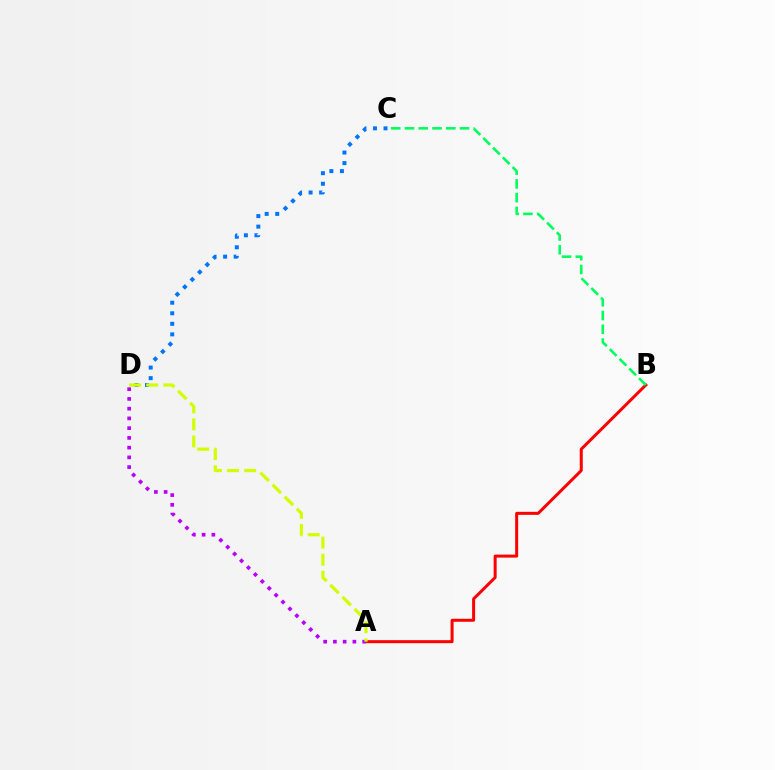{('A', 'B'): [{'color': '#ff0000', 'line_style': 'solid', 'thickness': 2.16}], ('C', 'D'): [{'color': '#0074ff', 'line_style': 'dotted', 'thickness': 2.86}], ('A', 'D'): [{'color': '#b900ff', 'line_style': 'dotted', 'thickness': 2.65}, {'color': '#d1ff00', 'line_style': 'dashed', 'thickness': 2.32}], ('B', 'C'): [{'color': '#00ff5c', 'line_style': 'dashed', 'thickness': 1.87}]}